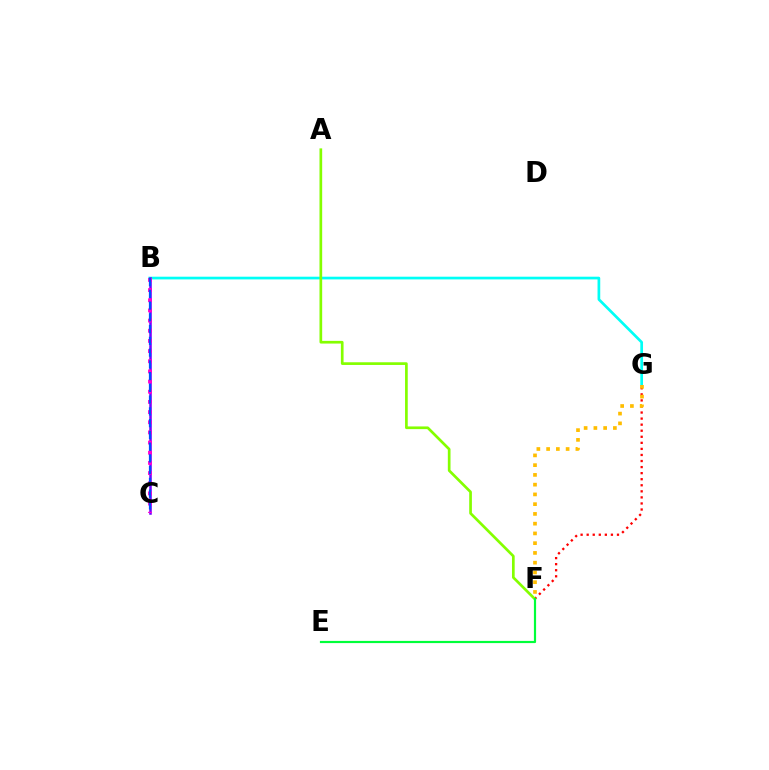{('F', 'G'): [{'color': '#ff0000', 'line_style': 'dotted', 'thickness': 1.65}, {'color': '#ffbd00', 'line_style': 'dotted', 'thickness': 2.65}], ('B', 'G'): [{'color': '#00fff6', 'line_style': 'solid', 'thickness': 1.95}], ('B', 'C'): [{'color': '#7200ff', 'line_style': 'solid', 'thickness': 1.82}, {'color': '#ff00cf', 'line_style': 'dotted', 'thickness': 2.76}, {'color': '#004bff', 'line_style': 'dashed', 'thickness': 1.6}], ('A', 'F'): [{'color': '#84ff00', 'line_style': 'solid', 'thickness': 1.94}], ('E', 'F'): [{'color': '#00ff39', 'line_style': 'solid', 'thickness': 1.58}]}